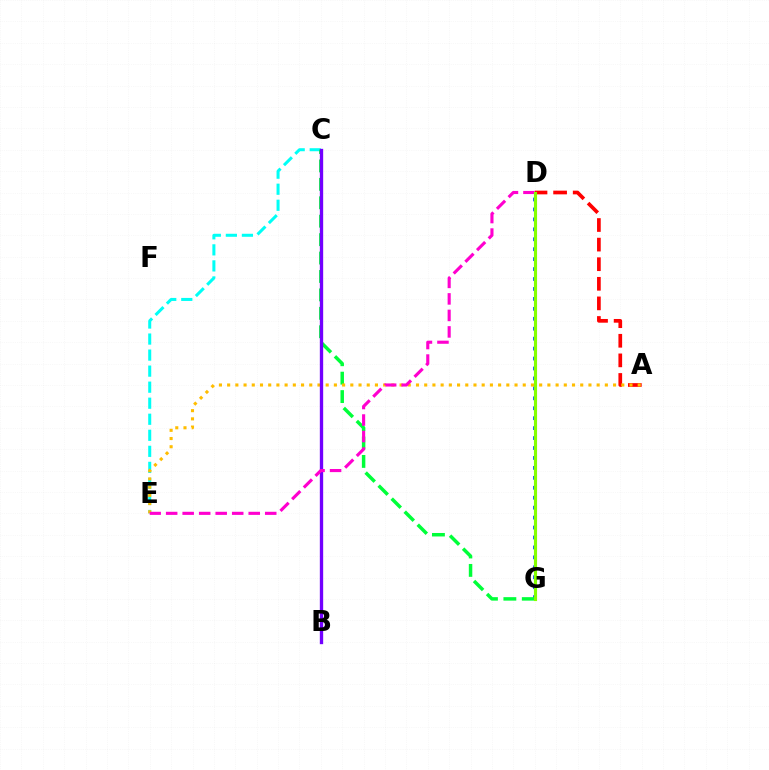{('C', 'E'): [{'color': '#00fff6', 'line_style': 'dashed', 'thickness': 2.18}], ('D', 'G'): [{'color': '#004bff', 'line_style': 'dotted', 'thickness': 2.7}, {'color': '#84ff00', 'line_style': 'solid', 'thickness': 2.25}], ('A', 'D'): [{'color': '#ff0000', 'line_style': 'dashed', 'thickness': 2.66}], ('C', 'G'): [{'color': '#00ff39', 'line_style': 'dashed', 'thickness': 2.5}], ('A', 'E'): [{'color': '#ffbd00', 'line_style': 'dotted', 'thickness': 2.23}], ('B', 'C'): [{'color': '#7200ff', 'line_style': 'solid', 'thickness': 2.4}], ('D', 'E'): [{'color': '#ff00cf', 'line_style': 'dashed', 'thickness': 2.24}]}